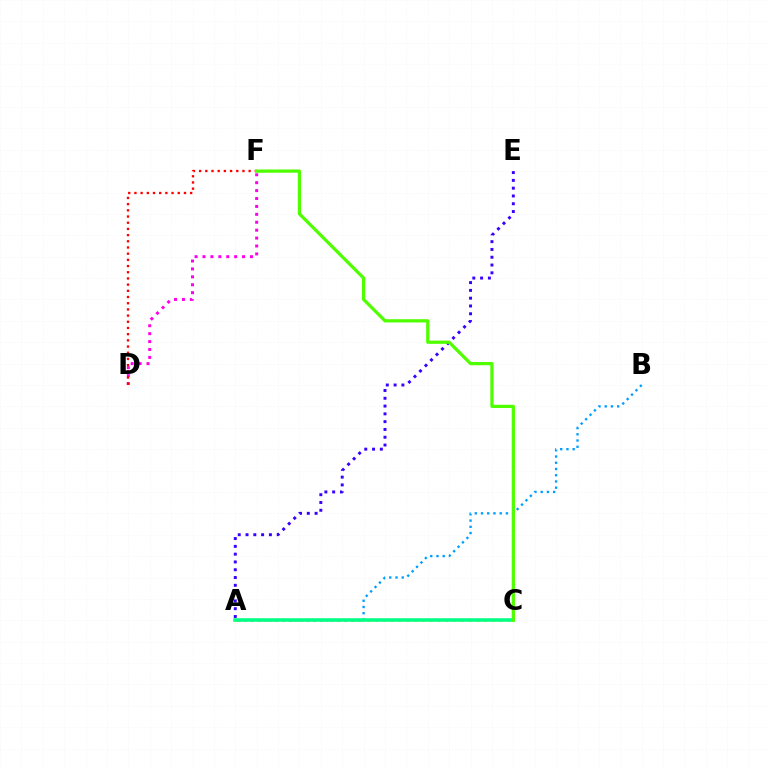{('A', 'E'): [{'color': '#3700ff', 'line_style': 'dotted', 'thickness': 2.12}], ('D', 'F'): [{'color': '#ff00ed', 'line_style': 'dotted', 'thickness': 2.15}, {'color': '#ff0000', 'line_style': 'dotted', 'thickness': 1.68}], ('A', 'C'): [{'color': '#ffd500', 'line_style': 'dotted', 'thickness': 2.11}, {'color': '#00ff86', 'line_style': 'solid', 'thickness': 2.55}], ('A', 'B'): [{'color': '#009eff', 'line_style': 'dotted', 'thickness': 1.69}], ('C', 'F'): [{'color': '#4fff00', 'line_style': 'solid', 'thickness': 2.33}]}